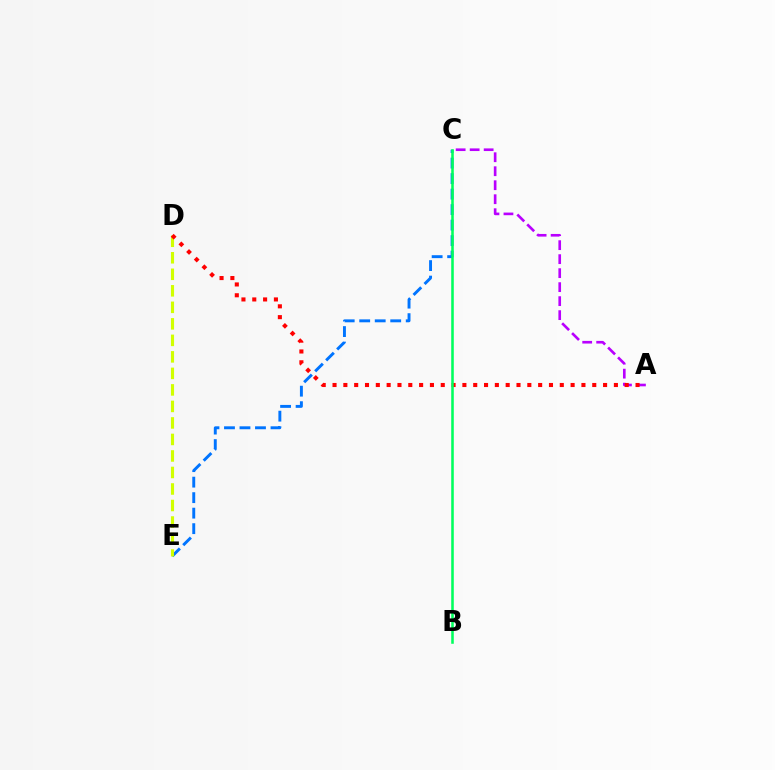{('C', 'E'): [{'color': '#0074ff', 'line_style': 'dashed', 'thickness': 2.11}], ('A', 'C'): [{'color': '#b900ff', 'line_style': 'dashed', 'thickness': 1.9}], ('D', 'E'): [{'color': '#d1ff00', 'line_style': 'dashed', 'thickness': 2.24}], ('A', 'D'): [{'color': '#ff0000', 'line_style': 'dotted', 'thickness': 2.94}], ('B', 'C'): [{'color': '#00ff5c', 'line_style': 'solid', 'thickness': 1.84}]}